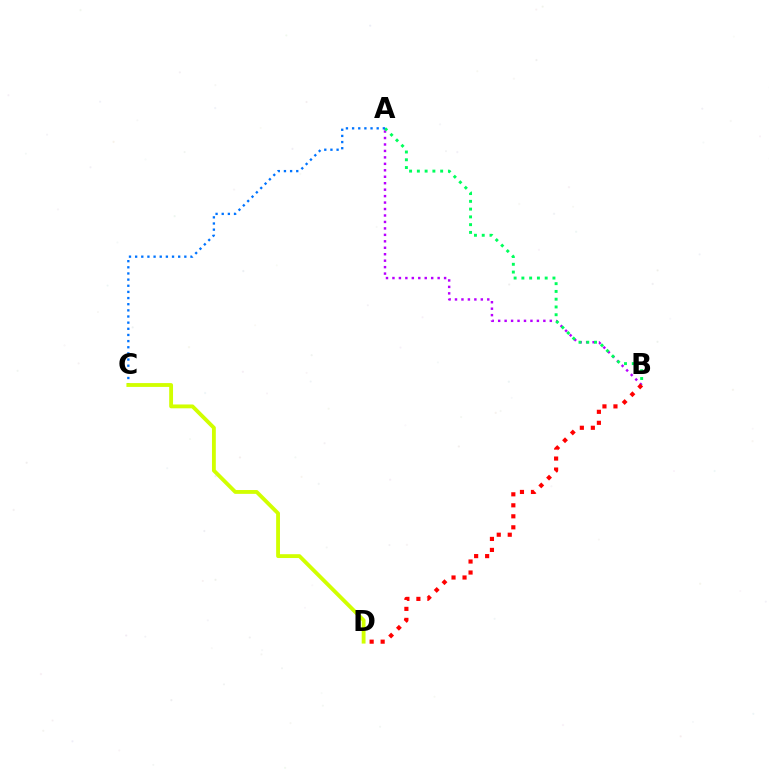{('A', 'B'): [{'color': '#b900ff', 'line_style': 'dotted', 'thickness': 1.75}, {'color': '#00ff5c', 'line_style': 'dotted', 'thickness': 2.11}], ('A', 'C'): [{'color': '#0074ff', 'line_style': 'dotted', 'thickness': 1.67}], ('C', 'D'): [{'color': '#d1ff00', 'line_style': 'solid', 'thickness': 2.76}], ('B', 'D'): [{'color': '#ff0000', 'line_style': 'dotted', 'thickness': 2.99}]}